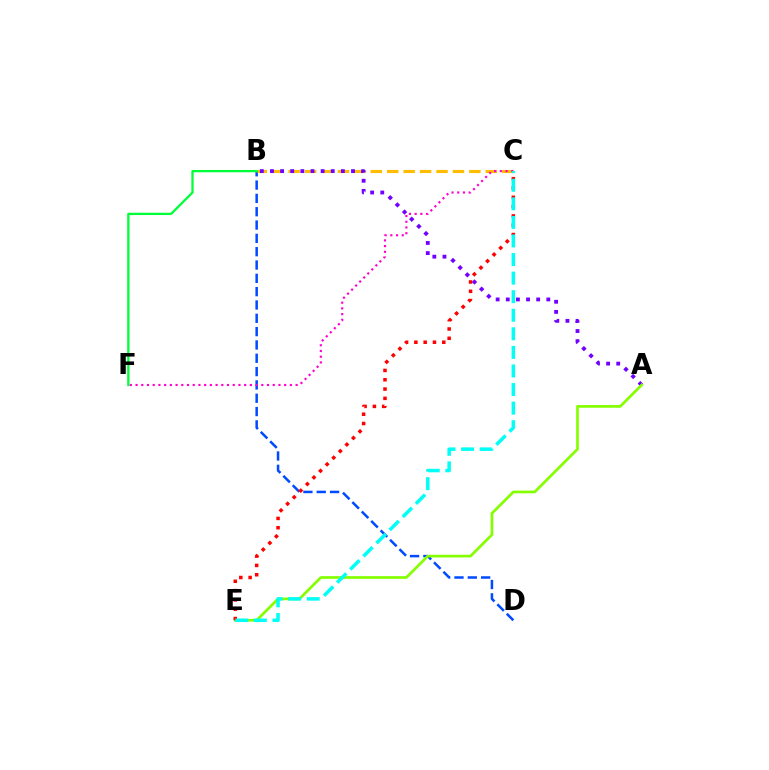{('B', 'D'): [{'color': '#004bff', 'line_style': 'dashed', 'thickness': 1.81}], ('B', 'C'): [{'color': '#ffbd00', 'line_style': 'dashed', 'thickness': 2.23}], ('B', 'F'): [{'color': '#00ff39', 'line_style': 'solid', 'thickness': 1.66}], ('C', 'F'): [{'color': '#ff00cf', 'line_style': 'dotted', 'thickness': 1.55}], ('A', 'B'): [{'color': '#7200ff', 'line_style': 'dotted', 'thickness': 2.75}], ('A', 'E'): [{'color': '#84ff00', 'line_style': 'solid', 'thickness': 1.95}], ('C', 'E'): [{'color': '#ff0000', 'line_style': 'dotted', 'thickness': 2.53}, {'color': '#00fff6', 'line_style': 'dashed', 'thickness': 2.52}]}